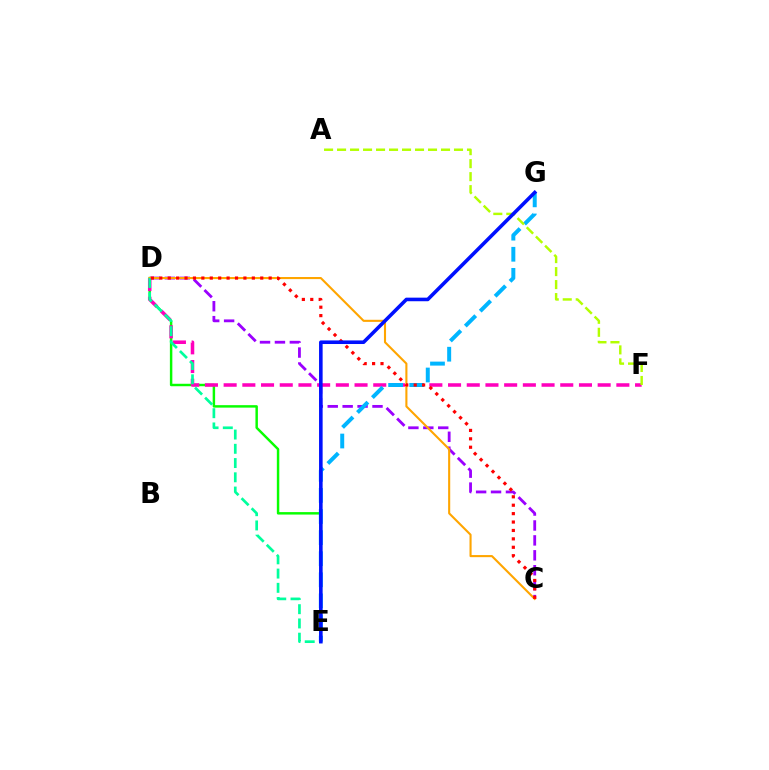{('C', 'D'): [{'color': '#9b00ff', 'line_style': 'dashed', 'thickness': 2.03}, {'color': '#ffa500', 'line_style': 'solid', 'thickness': 1.51}, {'color': '#ff0000', 'line_style': 'dotted', 'thickness': 2.29}], ('D', 'E'): [{'color': '#08ff00', 'line_style': 'solid', 'thickness': 1.77}, {'color': '#00ff9d', 'line_style': 'dashed', 'thickness': 1.94}], ('D', 'F'): [{'color': '#ff00bd', 'line_style': 'dashed', 'thickness': 2.54}], ('E', 'G'): [{'color': '#00b5ff', 'line_style': 'dashed', 'thickness': 2.86}, {'color': '#0010ff', 'line_style': 'solid', 'thickness': 2.58}], ('A', 'F'): [{'color': '#b3ff00', 'line_style': 'dashed', 'thickness': 1.77}]}